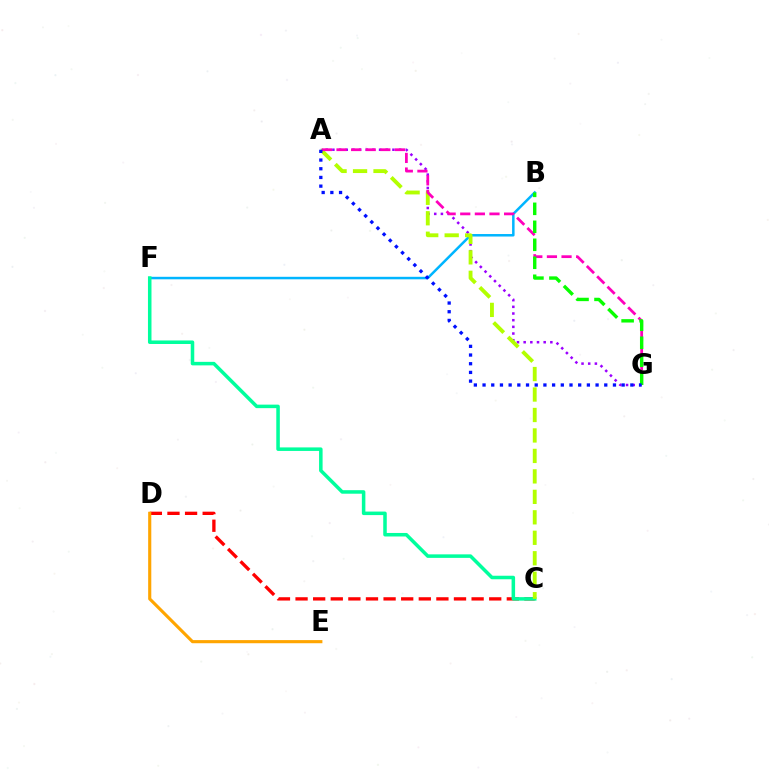{('C', 'D'): [{'color': '#ff0000', 'line_style': 'dashed', 'thickness': 2.39}], ('B', 'F'): [{'color': '#00b5ff', 'line_style': 'solid', 'thickness': 1.8}], ('C', 'F'): [{'color': '#00ff9d', 'line_style': 'solid', 'thickness': 2.54}], ('A', 'G'): [{'color': '#9b00ff', 'line_style': 'dotted', 'thickness': 1.81}, {'color': '#ff00bd', 'line_style': 'dashed', 'thickness': 1.99}, {'color': '#0010ff', 'line_style': 'dotted', 'thickness': 2.36}], ('A', 'C'): [{'color': '#b3ff00', 'line_style': 'dashed', 'thickness': 2.78}], ('D', 'E'): [{'color': '#ffa500', 'line_style': 'solid', 'thickness': 2.25}], ('B', 'G'): [{'color': '#08ff00', 'line_style': 'dashed', 'thickness': 2.44}]}